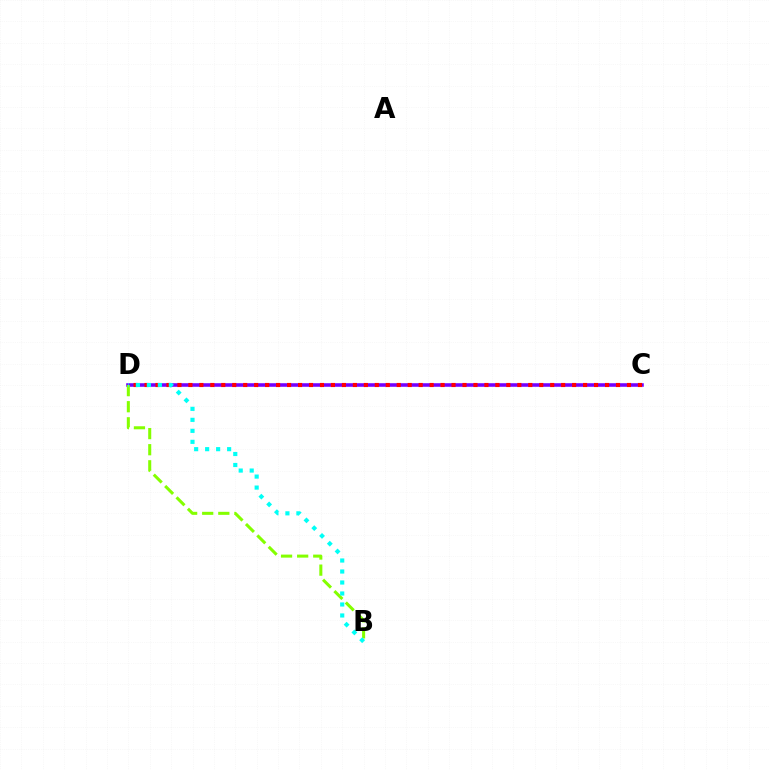{('C', 'D'): [{'color': '#7200ff', 'line_style': 'solid', 'thickness': 2.56}, {'color': '#ff0000', 'line_style': 'dotted', 'thickness': 2.98}], ('B', 'D'): [{'color': '#84ff00', 'line_style': 'dashed', 'thickness': 2.19}, {'color': '#00fff6', 'line_style': 'dotted', 'thickness': 2.99}]}